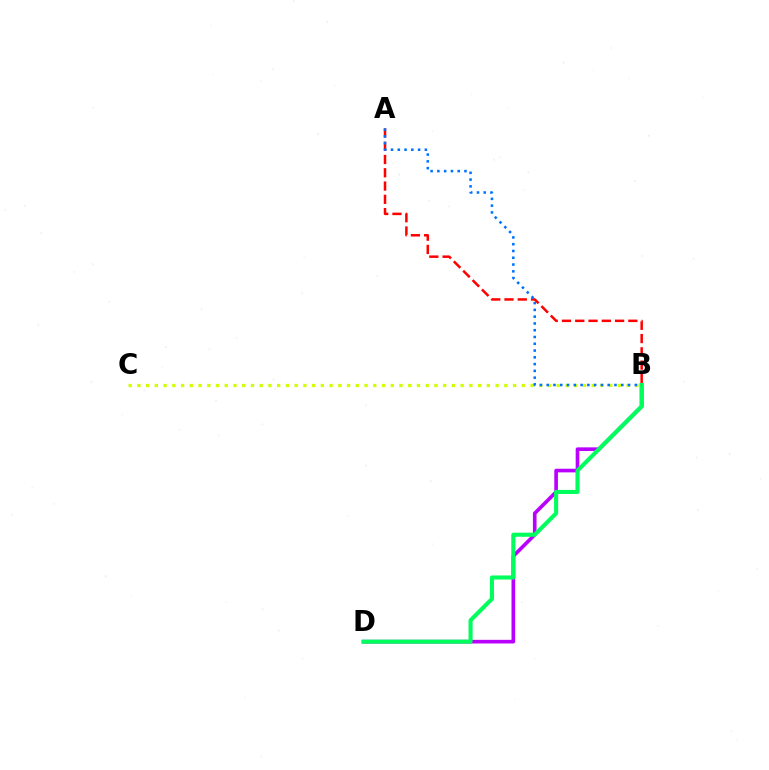{('B', 'D'): [{'color': '#b900ff', 'line_style': 'solid', 'thickness': 2.62}, {'color': '#00ff5c', 'line_style': 'solid', 'thickness': 2.94}], ('A', 'B'): [{'color': '#ff0000', 'line_style': 'dashed', 'thickness': 1.8}, {'color': '#0074ff', 'line_style': 'dotted', 'thickness': 1.84}], ('B', 'C'): [{'color': '#d1ff00', 'line_style': 'dotted', 'thickness': 2.37}]}